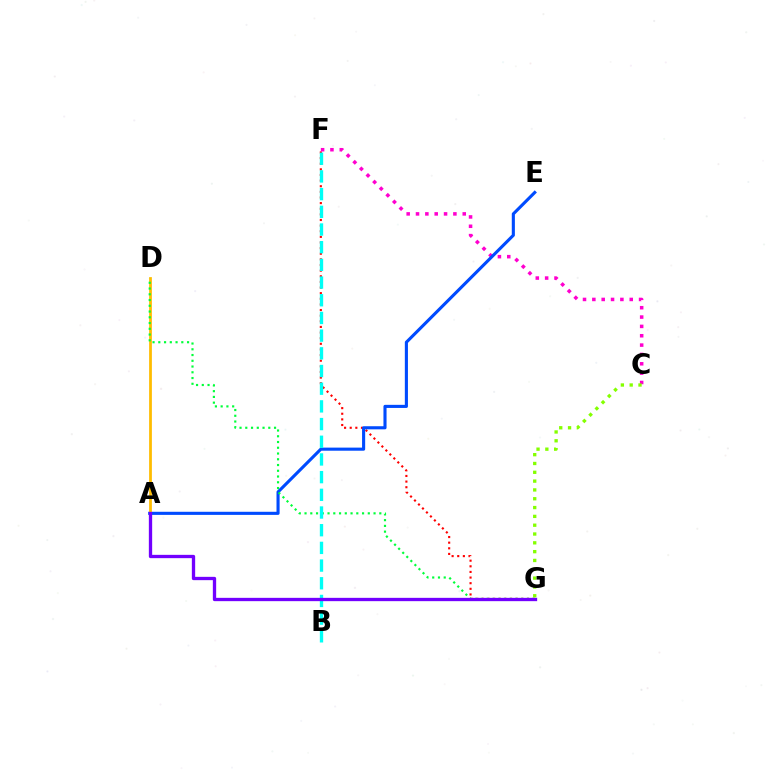{('F', 'G'): [{'color': '#ff0000', 'line_style': 'dotted', 'thickness': 1.53}], ('C', 'F'): [{'color': '#ff00cf', 'line_style': 'dotted', 'thickness': 2.54}], ('A', 'E'): [{'color': '#004bff', 'line_style': 'solid', 'thickness': 2.23}], ('A', 'D'): [{'color': '#ffbd00', 'line_style': 'solid', 'thickness': 1.99}], ('D', 'G'): [{'color': '#00ff39', 'line_style': 'dotted', 'thickness': 1.56}], ('C', 'G'): [{'color': '#84ff00', 'line_style': 'dotted', 'thickness': 2.4}], ('B', 'F'): [{'color': '#00fff6', 'line_style': 'dashed', 'thickness': 2.4}], ('A', 'G'): [{'color': '#7200ff', 'line_style': 'solid', 'thickness': 2.38}]}